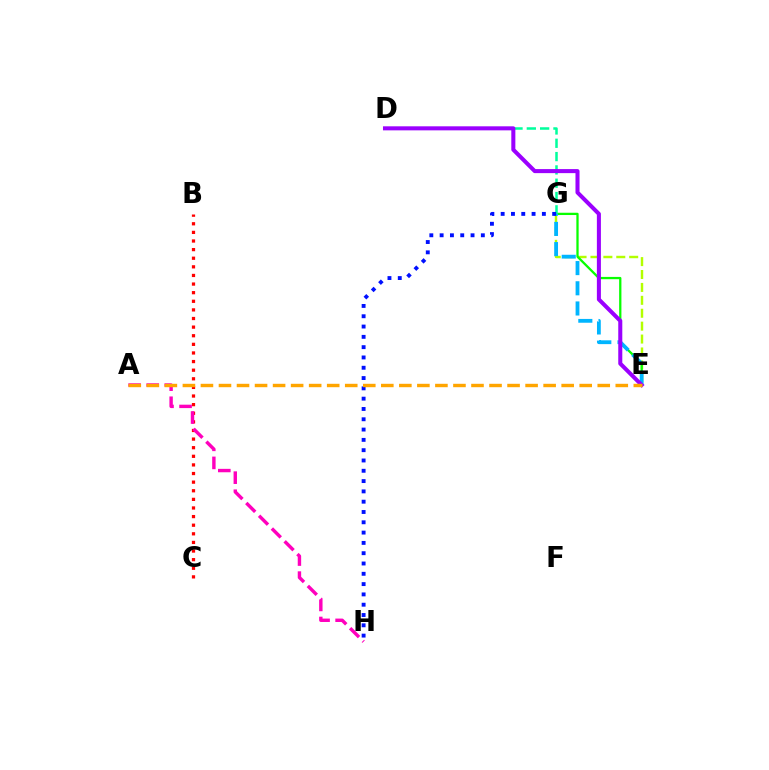{('E', 'G'): [{'color': '#b3ff00', 'line_style': 'dashed', 'thickness': 1.75}, {'color': '#08ff00', 'line_style': 'solid', 'thickness': 1.64}, {'color': '#00b5ff', 'line_style': 'dashed', 'thickness': 2.74}], ('B', 'C'): [{'color': '#ff0000', 'line_style': 'dotted', 'thickness': 2.34}], ('D', 'G'): [{'color': '#00ff9d', 'line_style': 'dashed', 'thickness': 1.81}], ('A', 'H'): [{'color': '#ff00bd', 'line_style': 'dashed', 'thickness': 2.46}], ('D', 'E'): [{'color': '#9b00ff', 'line_style': 'solid', 'thickness': 2.91}], ('G', 'H'): [{'color': '#0010ff', 'line_style': 'dotted', 'thickness': 2.8}], ('A', 'E'): [{'color': '#ffa500', 'line_style': 'dashed', 'thickness': 2.45}]}